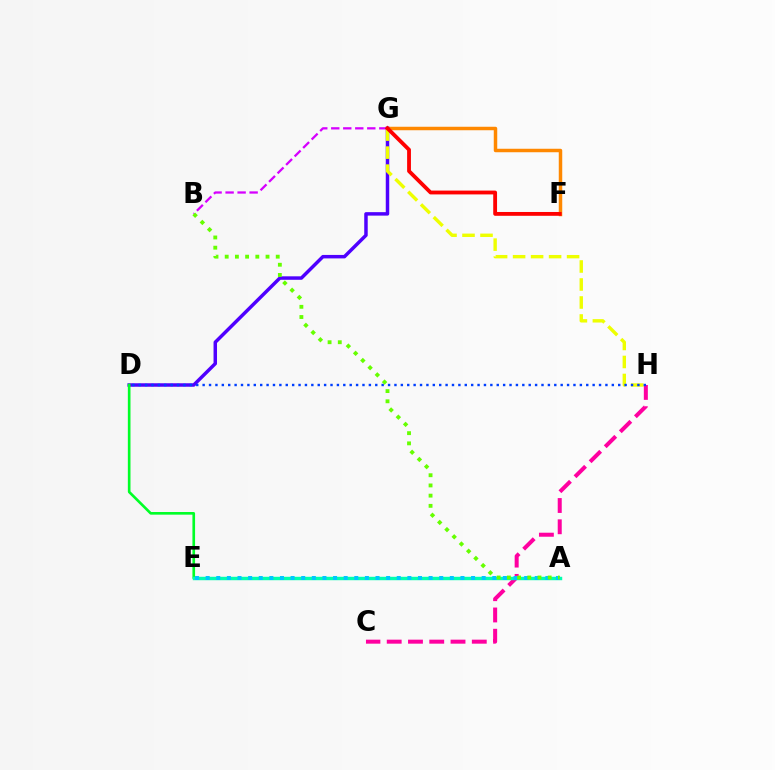{('F', 'G'): [{'color': '#ff8800', 'line_style': 'solid', 'thickness': 2.51}, {'color': '#ff0000', 'line_style': 'solid', 'thickness': 2.75}], ('C', 'H'): [{'color': '#ff00a0', 'line_style': 'dashed', 'thickness': 2.89}], ('D', 'G'): [{'color': '#4f00ff', 'line_style': 'solid', 'thickness': 2.5}], ('B', 'G'): [{'color': '#d600ff', 'line_style': 'dashed', 'thickness': 1.63}], ('D', 'E'): [{'color': '#00ff27', 'line_style': 'solid', 'thickness': 1.9}], ('G', 'H'): [{'color': '#eeff00', 'line_style': 'dashed', 'thickness': 2.44}], ('A', 'E'): [{'color': '#00ffaf', 'line_style': 'solid', 'thickness': 2.47}, {'color': '#00c7ff', 'line_style': 'dotted', 'thickness': 2.88}], ('D', 'H'): [{'color': '#003fff', 'line_style': 'dotted', 'thickness': 1.74}], ('A', 'B'): [{'color': '#66ff00', 'line_style': 'dotted', 'thickness': 2.77}]}